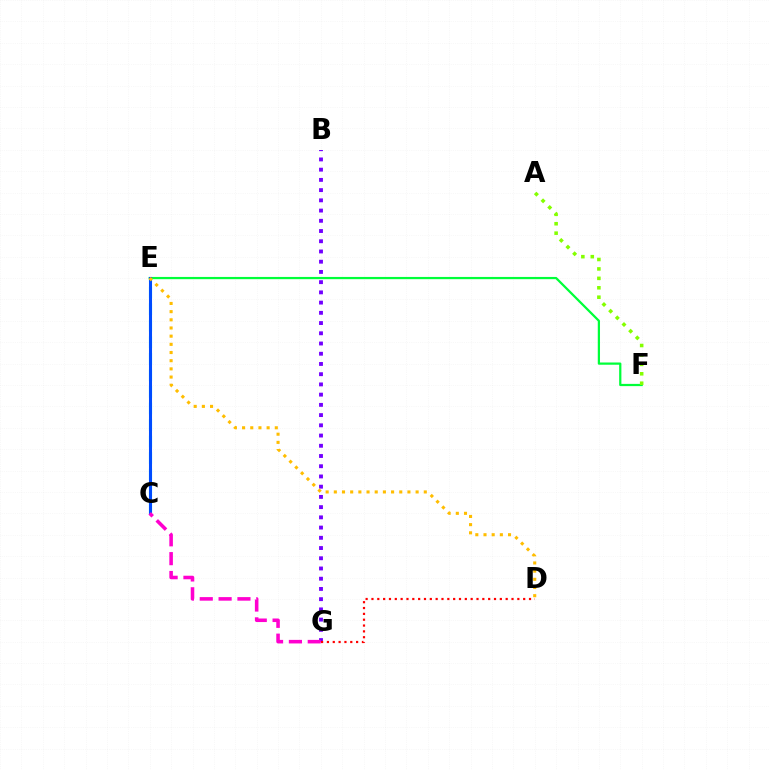{('E', 'F'): [{'color': '#00ff39', 'line_style': 'solid', 'thickness': 1.61}], ('C', 'E'): [{'color': '#00fff6', 'line_style': 'dashed', 'thickness': 2.25}, {'color': '#004bff', 'line_style': 'solid', 'thickness': 2.19}], ('B', 'G'): [{'color': '#7200ff', 'line_style': 'dotted', 'thickness': 2.78}], ('D', 'E'): [{'color': '#ffbd00', 'line_style': 'dotted', 'thickness': 2.22}], ('C', 'G'): [{'color': '#ff00cf', 'line_style': 'dashed', 'thickness': 2.56}], ('D', 'G'): [{'color': '#ff0000', 'line_style': 'dotted', 'thickness': 1.59}], ('A', 'F'): [{'color': '#84ff00', 'line_style': 'dotted', 'thickness': 2.56}]}